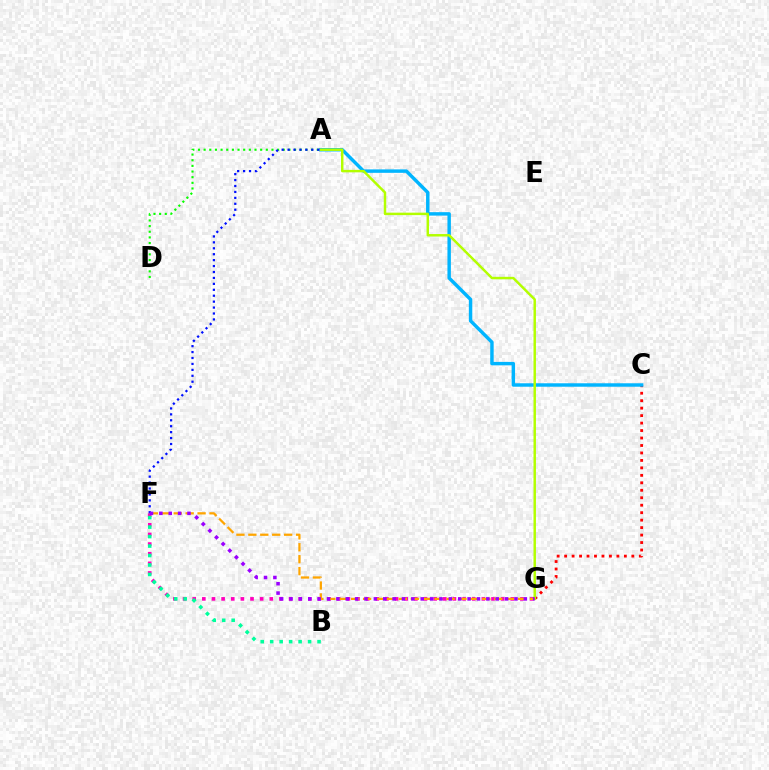{('C', 'G'): [{'color': '#ff0000', 'line_style': 'dotted', 'thickness': 2.03}], ('A', 'C'): [{'color': '#00b5ff', 'line_style': 'solid', 'thickness': 2.48}], ('A', 'D'): [{'color': '#08ff00', 'line_style': 'dotted', 'thickness': 1.54}], ('F', 'G'): [{'color': '#ff00bd', 'line_style': 'dotted', 'thickness': 2.62}, {'color': '#ffa500', 'line_style': 'dashed', 'thickness': 1.62}, {'color': '#9b00ff', 'line_style': 'dotted', 'thickness': 2.55}], ('A', 'G'): [{'color': '#b3ff00', 'line_style': 'solid', 'thickness': 1.77}], ('A', 'F'): [{'color': '#0010ff', 'line_style': 'dotted', 'thickness': 1.61}], ('B', 'F'): [{'color': '#00ff9d', 'line_style': 'dotted', 'thickness': 2.57}]}